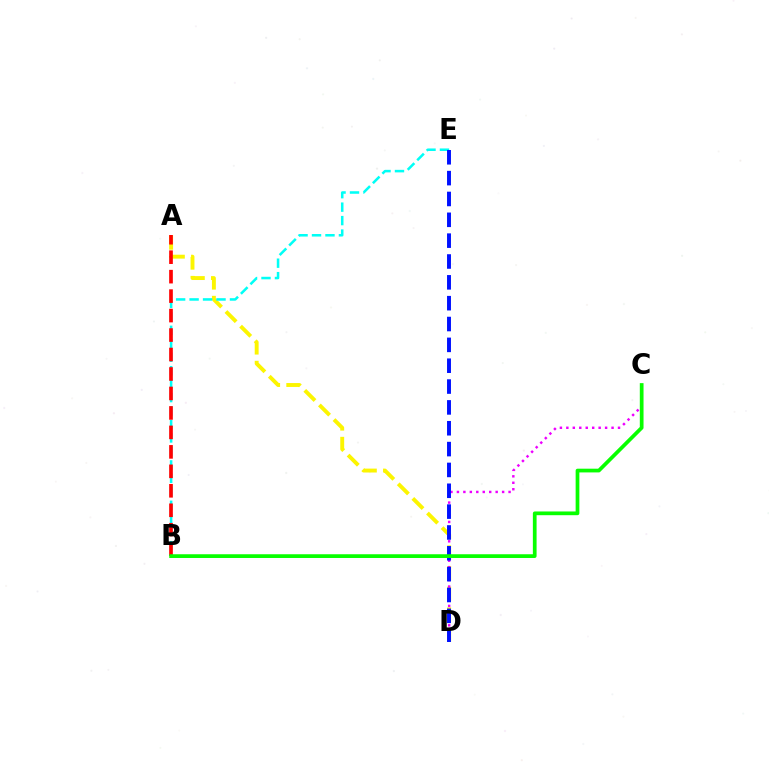{('A', 'D'): [{'color': '#fcf500', 'line_style': 'dashed', 'thickness': 2.81}], ('C', 'D'): [{'color': '#ee00ff', 'line_style': 'dotted', 'thickness': 1.75}], ('B', 'E'): [{'color': '#00fff6', 'line_style': 'dashed', 'thickness': 1.83}], ('A', 'B'): [{'color': '#ff0000', 'line_style': 'dashed', 'thickness': 2.64}], ('D', 'E'): [{'color': '#0010ff', 'line_style': 'dashed', 'thickness': 2.83}], ('B', 'C'): [{'color': '#08ff00', 'line_style': 'solid', 'thickness': 2.68}]}